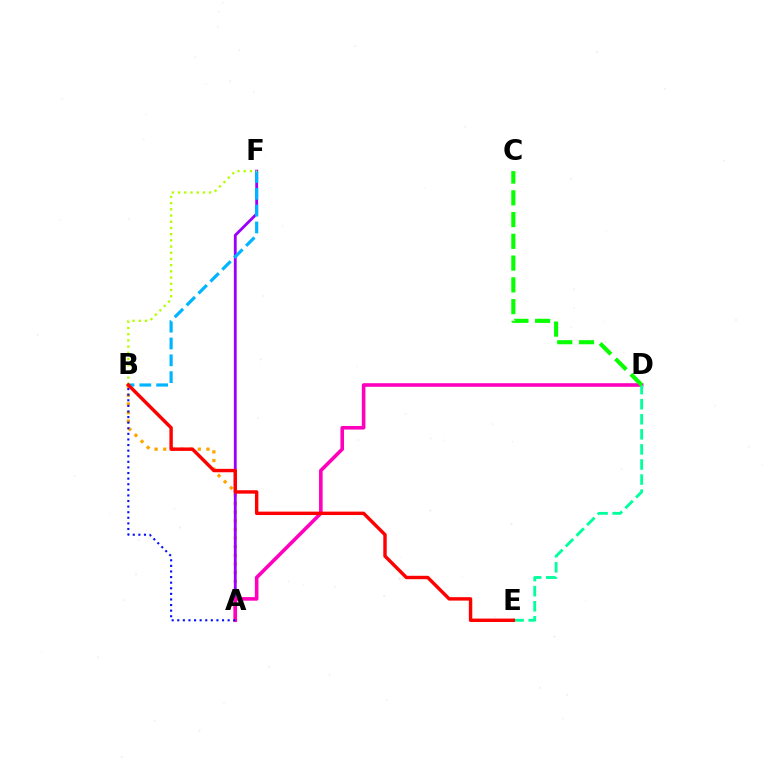{('A', 'B'): [{'color': '#ffa500', 'line_style': 'dotted', 'thickness': 2.35}, {'color': '#0010ff', 'line_style': 'dotted', 'thickness': 1.52}], ('A', 'F'): [{'color': '#9b00ff', 'line_style': 'solid', 'thickness': 2.04}], ('A', 'D'): [{'color': '#ff00bd', 'line_style': 'solid', 'thickness': 2.58}], ('D', 'E'): [{'color': '#00ff9d', 'line_style': 'dashed', 'thickness': 2.05}], ('B', 'F'): [{'color': '#00b5ff', 'line_style': 'dashed', 'thickness': 2.29}, {'color': '#b3ff00', 'line_style': 'dotted', 'thickness': 1.69}], ('C', 'D'): [{'color': '#08ff00', 'line_style': 'dashed', 'thickness': 2.96}], ('B', 'E'): [{'color': '#ff0000', 'line_style': 'solid', 'thickness': 2.46}]}